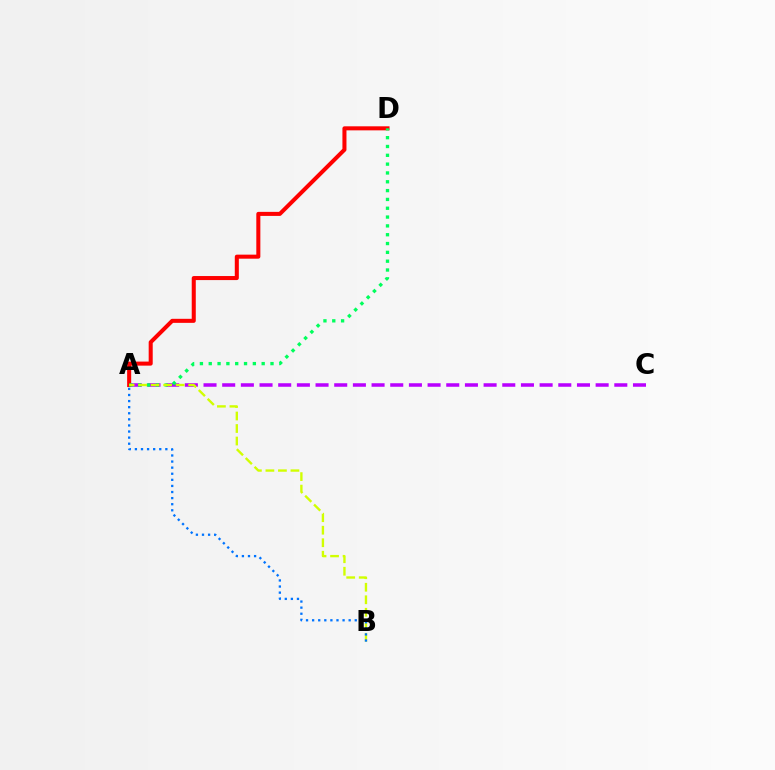{('A', 'C'): [{'color': '#b900ff', 'line_style': 'dashed', 'thickness': 2.54}], ('A', 'D'): [{'color': '#ff0000', 'line_style': 'solid', 'thickness': 2.91}, {'color': '#00ff5c', 'line_style': 'dotted', 'thickness': 2.4}], ('A', 'B'): [{'color': '#d1ff00', 'line_style': 'dashed', 'thickness': 1.7}, {'color': '#0074ff', 'line_style': 'dotted', 'thickness': 1.65}]}